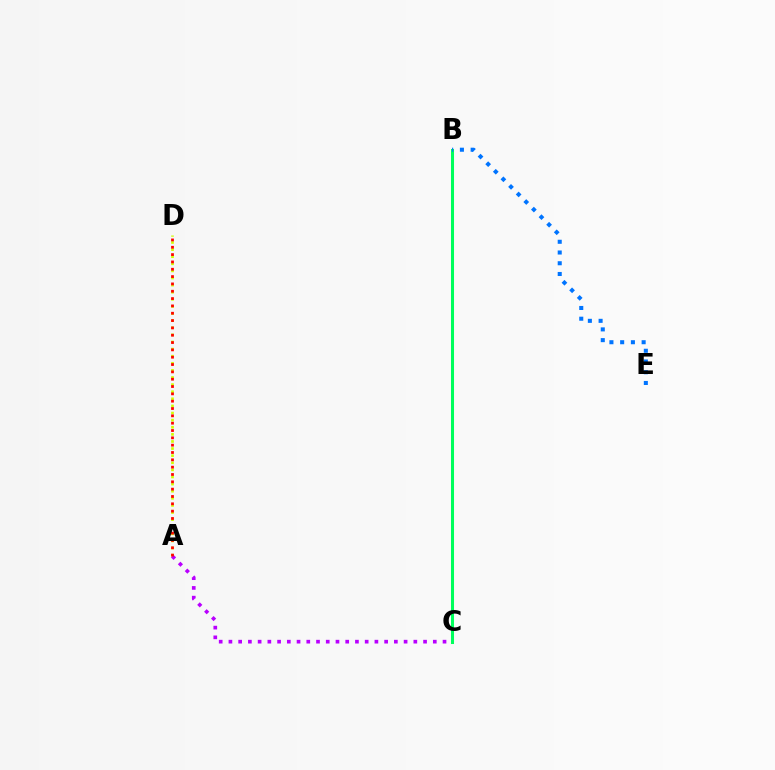{('A', 'D'): [{'color': '#d1ff00', 'line_style': 'dotted', 'thickness': 1.93}, {'color': '#ff0000', 'line_style': 'dotted', 'thickness': 1.99}], ('A', 'C'): [{'color': '#b900ff', 'line_style': 'dotted', 'thickness': 2.64}], ('B', 'C'): [{'color': '#00ff5c', 'line_style': 'solid', 'thickness': 2.19}], ('B', 'E'): [{'color': '#0074ff', 'line_style': 'dotted', 'thickness': 2.92}]}